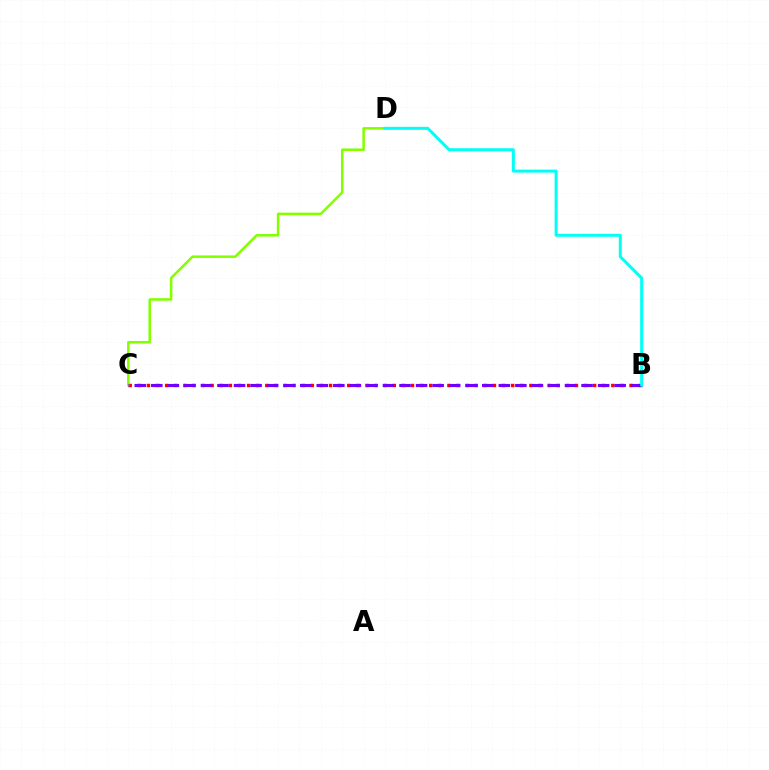{('B', 'C'): [{'color': '#ff0000', 'line_style': 'dotted', 'thickness': 2.47}, {'color': '#7200ff', 'line_style': 'dashed', 'thickness': 2.25}], ('C', 'D'): [{'color': '#84ff00', 'line_style': 'solid', 'thickness': 1.83}], ('B', 'D'): [{'color': '#00fff6', 'line_style': 'solid', 'thickness': 2.16}]}